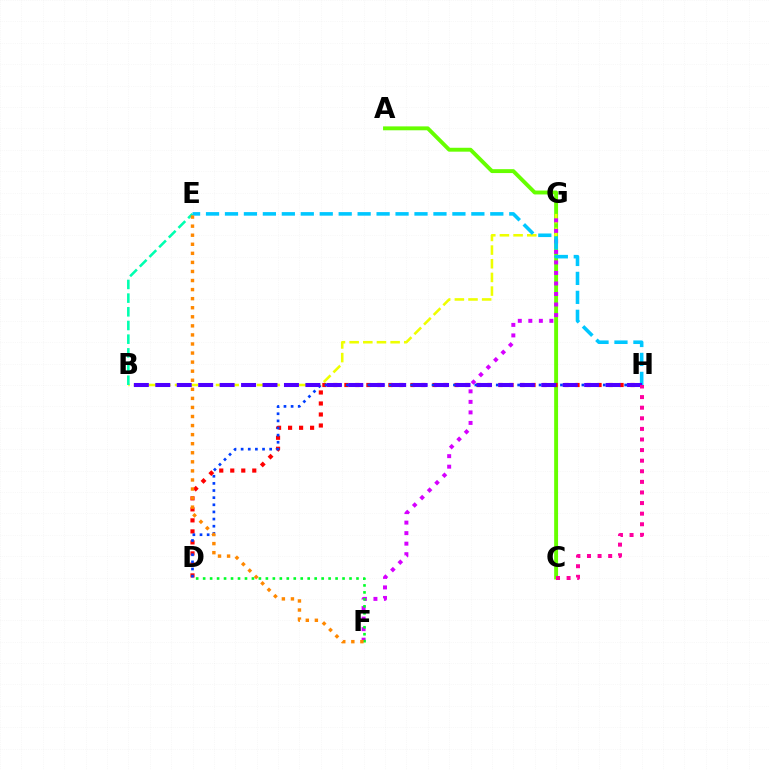{('A', 'C'): [{'color': '#66ff00', 'line_style': 'solid', 'thickness': 2.81}], ('B', 'G'): [{'color': '#eeff00', 'line_style': 'dashed', 'thickness': 1.86}], ('B', 'E'): [{'color': '#00ffaf', 'line_style': 'dashed', 'thickness': 1.86}], ('D', 'H'): [{'color': '#ff0000', 'line_style': 'dotted', 'thickness': 2.99}, {'color': '#003fff', 'line_style': 'dotted', 'thickness': 1.94}], ('F', 'G'): [{'color': '#d600ff', 'line_style': 'dotted', 'thickness': 2.86}], ('E', 'H'): [{'color': '#00c7ff', 'line_style': 'dashed', 'thickness': 2.57}], ('B', 'H'): [{'color': '#4f00ff', 'line_style': 'dashed', 'thickness': 2.91}], ('D', 'F'): [{'color': '#00ff27', 'line_style': 'dotted', 'thickness': 1.89}], ('C', 'H'): [{'color': '#ff00a0', 'line_style': 'dotted', 'thickness': 2.88}], ('E', 'F'): [{'color': '#ff8800', 'line_style': 'dotted', 'thickness': 2.46}]}